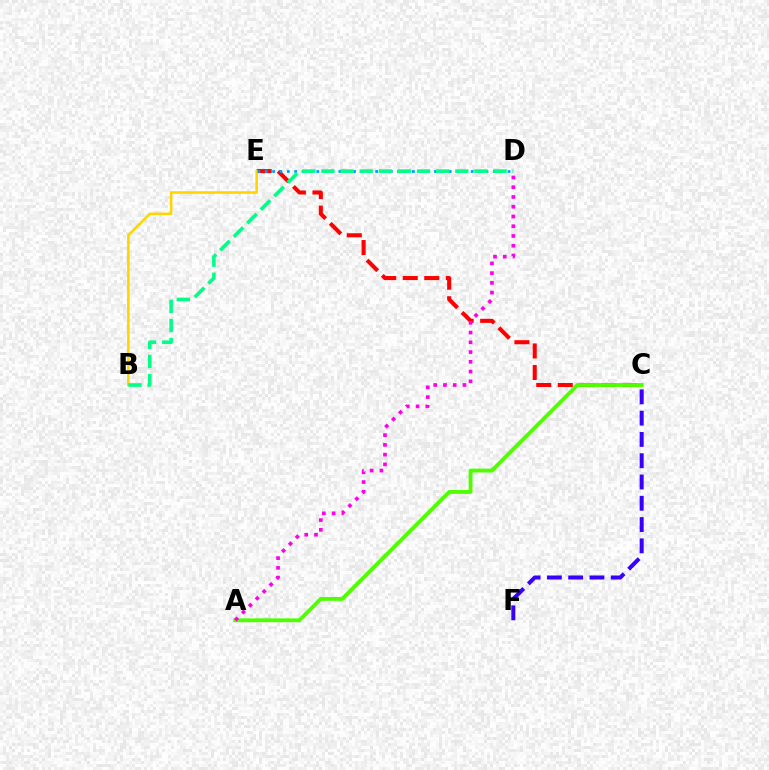{('C', 'E'): [{'color': '#ff0000', 'line_style': 'dashed', 'thickness': 2.93}], ('B', 'E'): [{'color': '#ffd500', 'line_style': 'solid', 'thickness': 1.85}], ('A', 'C'): [{'color': '#4fff00', 'line_style': 'solid', 'thickness': 2.78}], ('C', 'F'): [{'color': '#3700ff', 'line_style': 'dashed', 'thickness': 2.89}], ('D', 'E'): [{'color': '#009eff', 'line_style': 'dotted', 'thickness': 2.0}], ('B', 'D'): [{'color': '#00ff86', 'line_style': 'dashed', 'thickness': 2.6}], ('A', 'D'): [{'color': '#ff00ed', 'line_style': 'dotted', 'thickness': 2.65}]}